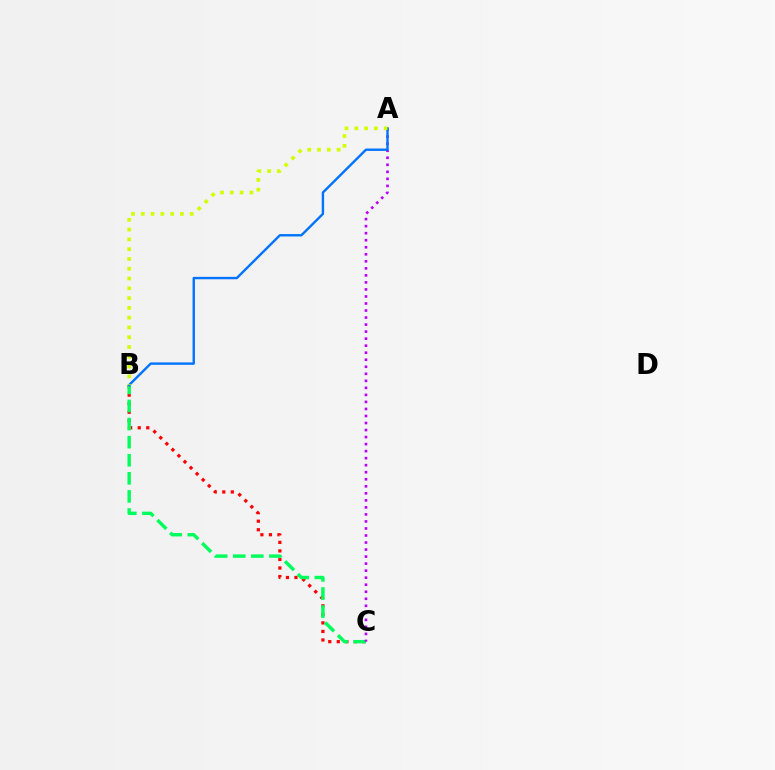{('B', 'C'): [{'color': '#ff0000', 'line_style': 'dotted', 'thickness': 2.32}, {'color': '#00ff5c', 'line_style': 'dashed', 'thickness': 2.46}], ('A', 'C'): [{'color': '#b900ff', 'line_style': 'dotted', 'thickness': 1.91}], ('A', 'B'): [{'color': '#0074ff', 'line_style': 'solid', 'thickness': 1.73}, {'color': '#d1ff00', 'line_style': 'dotted', 'thickness': 2.66}]}